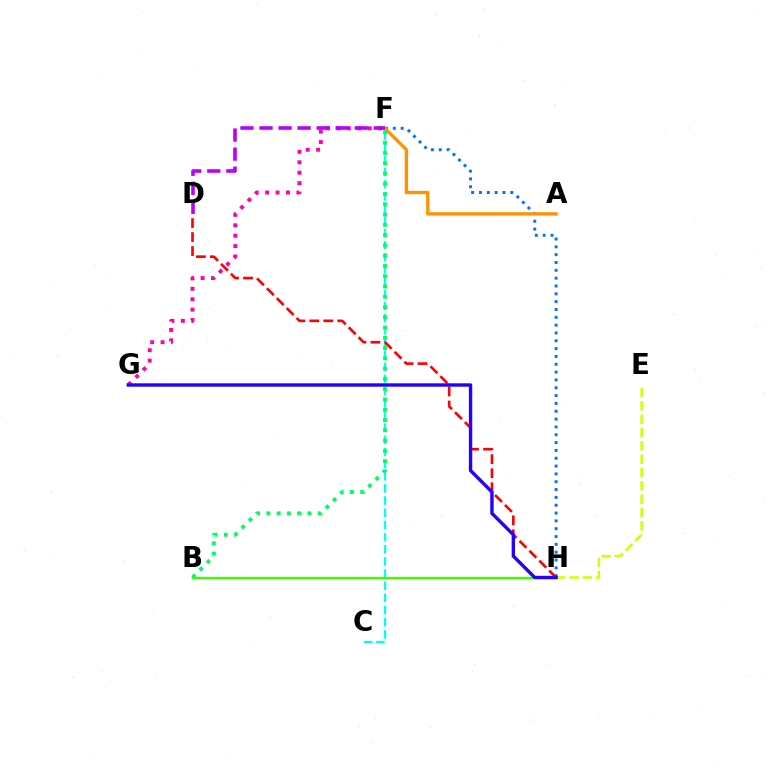{('C', 'F'): [{'color': '#00fff6', 'line_style': 'dashed', 'thickness': 1.65}], ('F', 'H'): [{'color': '#0074ff', 'line_style': 'dotted', 'thickness': 2.13}], ('A', 'F'): [{'color': '#ff9400', 'line_style': 'solid', 'thickness': 2.42}], ('F', 'G'): [{'color': '#ff00ac', 'line_style': 'dotted', 'thickness': 2.83}], ('B', 'F'): [{'color': '#00ff5c', 'line_style': 'dotted', 'thickness': 2.79}], ('D', 'H'): [{'color': '#ff0000', 'line_style': 'dashed', 'thickness': 1.9}], ('E', 'H'): [{'color': '#d1ff00', 'line_style': 'dashed', 'thickness': 1.81}], ('B', 'H'): [{'color': '#3dff00', 'line_style': 'solid', 'thickness': 1.67}], ('G', 'H'): [{'color': '#2500ff', 'line_style': 'solid', 'thickness': 2.44}], ('D', 'F'): [{'color': '#b900ff', 'line_style': 'dashed', 'thickness': 2.59}]}